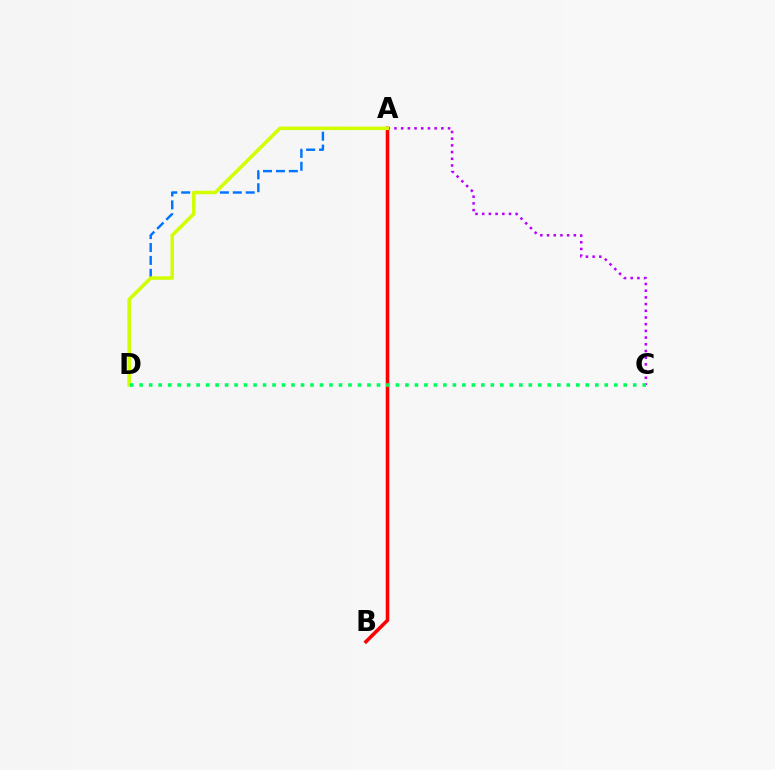{('A', 'B'): [{'color': '#ff0000', 'line_style': 'solid', 'thickness': 2.56}], ('A', 'D'): [{'color': '#0074ff', 'line_style': 'dashed', 'thickness': 1.75}, {'color': '#d1ff00', 'line_style': 'solid', 'thickness': 2.52}], ('A', 'C'): [{'color': '#b900ff', 'line_style': 'dotted', 'thickness': 1.82}], ('C', 'D'): [{'color': '#00ff5c', 'line_style': 'dotted', 'thickness': 2.58}]}